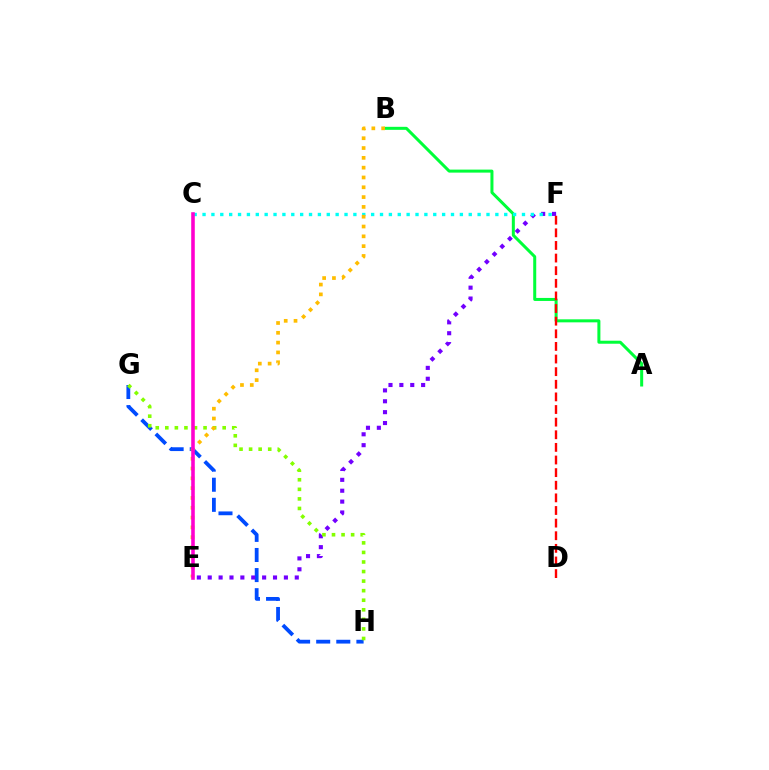{('G', 'H'): [{'color': '#004bff', 'line_style': 'dashed', 'thickness': 2.73}, {'color': '#84ff00', 'line_style': 'dotted', 'thickness': 2.6}], ('A', 'B'): [{'color': '#00ff39', 'line_style': 'solid', 'thickness': 2.17}], ('E', 'F'): [{'color': '#7200ff', 'line_style': 'dotted', 'thickness': 2.96}], ('D', 'F'): [{'color': '#ff0000', 'line_style': 'dashed', 'thickness': 1.71}], ('C', 'F'): [{'color': '#00fff6', 'line_style': 'dotted', 'thickness': 2.41}], ('B', 'E'): [{'color': '#ffbd00', 'line_style': 'dotted', 'thickness': 2.67}], ('C', 'E'): [{'color': '#ff00cf', 'line_style': 'solid', 'thickness': 2.58}]}